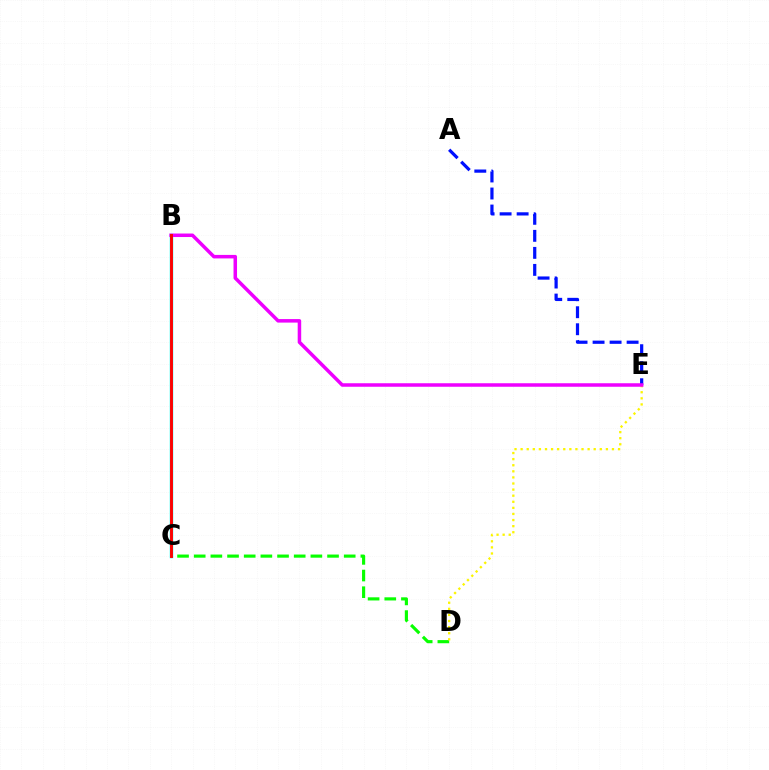{('C', 'D'): [{'color': '#08ff00', 'line_style': 'dashed', 'thickness': 2.26}], ('B', 'C'): [{'color': '#00fff6', 'line_style': 'solid', 'thickness': 2.5}, {'color': '#ff0000', 'line_style': 'solid', 'thickness': 2.1}], ('D', 'E'): [{'color': '#fcf500', 'line_style': 'dotted', 'thickness': 1.65}], ('A', 'E'): [{'color': '#0010ff', 'line_style': 'dashed', 'thickness': 2.31}], ('B', 'E'): [{'color': '#ee00ff', 'line_style': 'solid', 'thickness': 2.53}]}